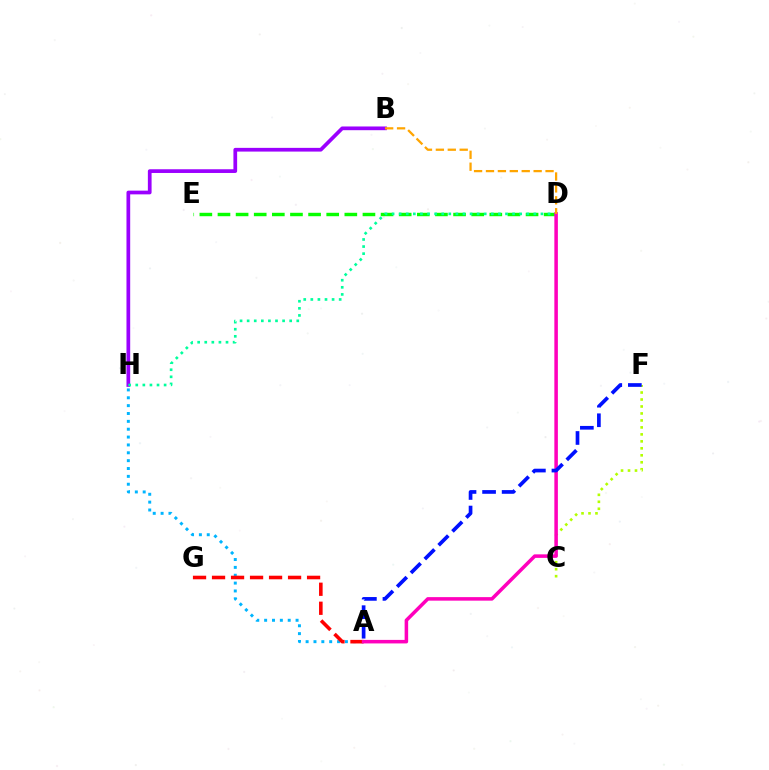{('A', 'H'): [{'color': '#00b5ff', 'line_style': 'dotted', 'thickness': 2.14}], ('A', 'G'): [{'color': '#ff0000', 'line_style': 'dashed', 'thickness': 2.58}], ('B', 'H'): [{'color': '#9b00ff', 'line_style': 'solid', 'thickness': 2.68}], ('C', 'F'): [{'color': '#b3ff00', 'line_style': 'dotted', 'thickness': 1.9}], ('D', 'E'): [{'color': '#08ff00', 'line_style': 'dashed', 'thickness': 2.46}], ('D', 'H'): [{'color': '#00ff9d', 'line_style': 'dotted', 'thickness': 1.93}], ('A', 'D'): [{'color': '#ff00bd', 'line_style': 'solid', 'thickness': 2.54}], ('A', 'F'): [{'color': '#0010ff', 'line_style': 'dashed', 'thickness': 2.66}], ('B', 'D'): [{'color': '#ffa500', 'line_style': 'dashed', 'thickness': 1.62}]}